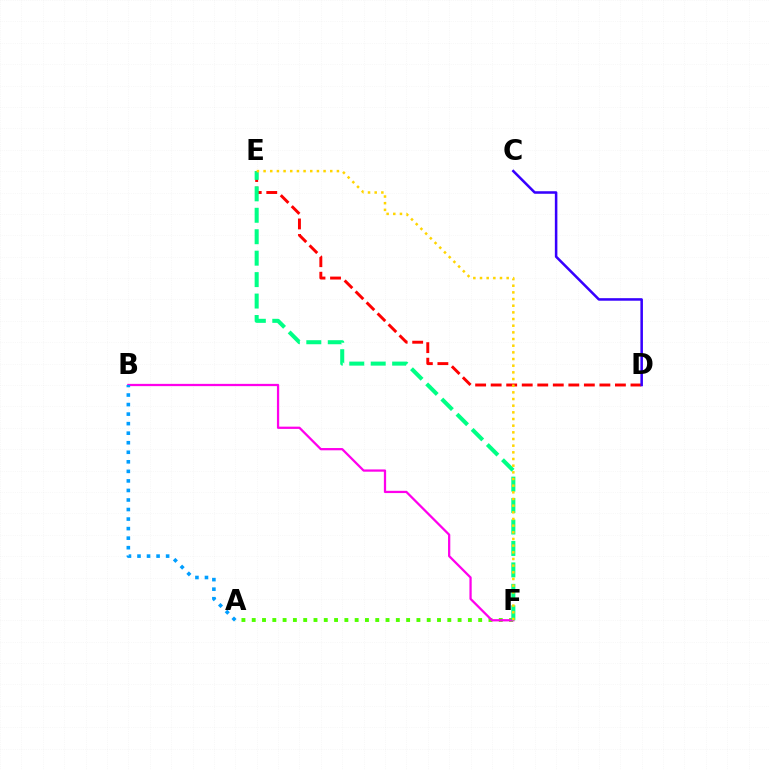{('A', 'F'): [{'color': '#4fff00', 'line_style': 'dotted', 'thickness': 2.8}], ('D', 'E'): [{'color': '#ff0000', 'line_style': 'dashed', 'thickness': 2.11}], ('B', 'F'): [{'color': '#ff00ed', 'line_style': 'solid', 'thickness': 1.63}], ('E', 'F'): [{'color': '#00ff86', 'line_style': 'dashed', 'thickness': 2.91}, {'color': '#ffd500', 'line_style': 'dotted', 'thickness': 1.81}], ('A', 'B'): [{'color': '#009eff', 'line_style': 'dotted', 'thickness': 2.59}], ('C', 'D'): [{'color': '#3700ff', 'line_style': 'solid', 'thickness': 1.83}]}